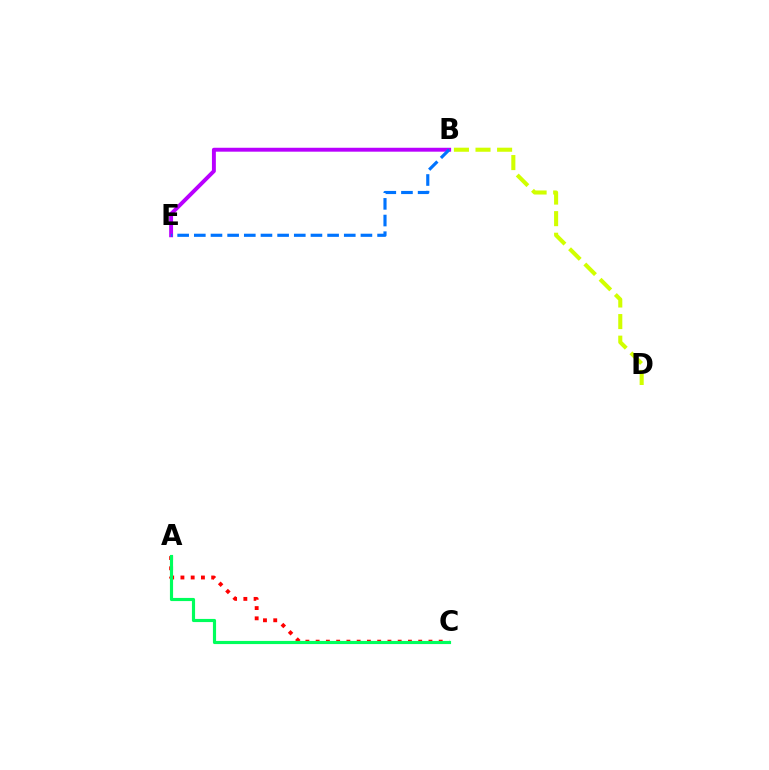{('A', 'C'): [{'color': '#ff0000', 'line_style': 'dotted', 'thickness': 2.79}, {'color': '#00ff5c', 'line_style': 'solid', 'thickness': 2.27}], ('B', 'E'): [{'color': '#b900ff', 'line_style': 'solid', 'thickness': 2.82}, {'color': '#0074ff', 'line_style': 'dashed', 'thickness': 2.26}], ('B', 'D'): [{'color': '#d1ff00', 'line_style': 'dashed', 'thickness': 2.93}]}